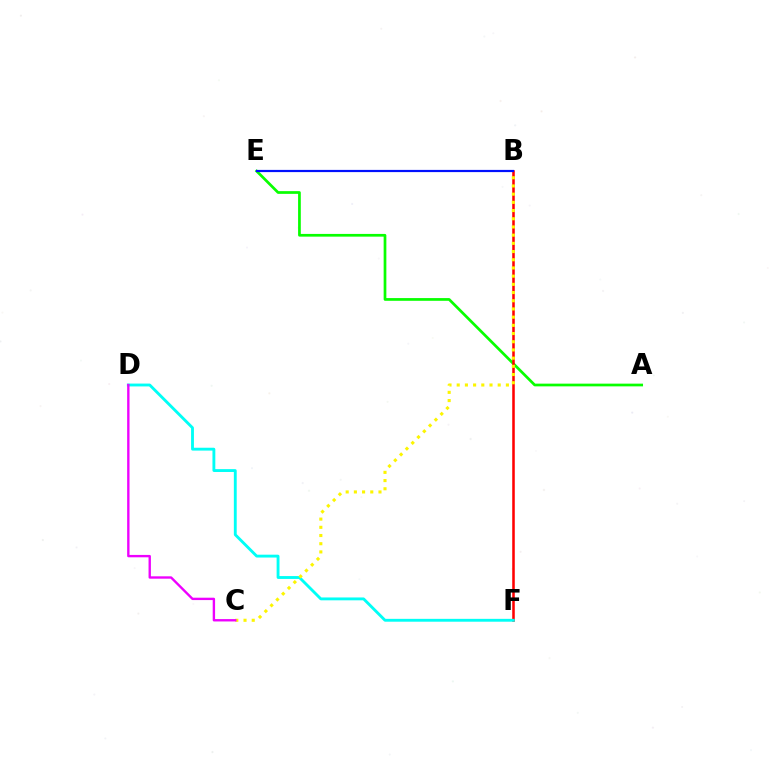{('A', 'E'): [{'color': '#08ff00', 'line_style': 'solid', 'thickness': 1.96}], ('B', 'F'): [{'color': '#ff0000', 'line_style': 'solid', 'thickness': 1.83}], ('B', 'E'): [{'color': '#0010ff', 'line_style': 'solid', 'thickness': 1.59}], ('D', 'F'): [{'color': '#00fff6', 'line_style': 'solid', 'thickness': 2.06}], ('B', 'C'): [{'color': '#fcf500', 'line_style': 'dotted', 'thickness': 2.23}], ('C', 'D'): [{'color': '#ee00ff', 'line_style': 'solid', 'thickness': 1.71}]}